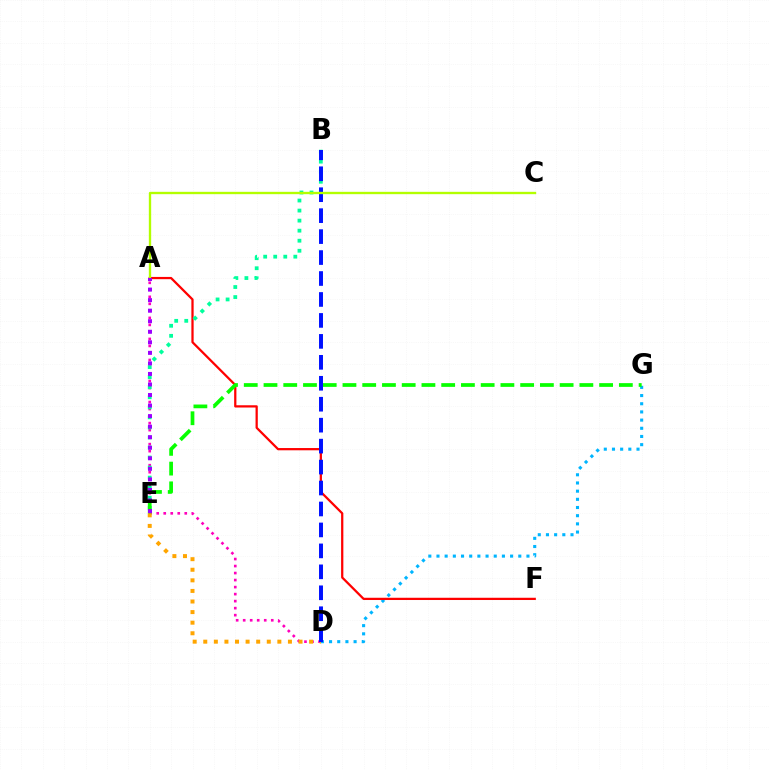{('D', 'G'): [{'color': '#00b5ff', 'line_style': 'dotted', 'thickness': 2.22}], ('A', 'F'): [{'color': '#ff0000', 'line_style': 'solid', 'thickness': 1.62}], ('A', 'D'): [{'color': '#ff00bd', 'line_style': 'dotted', 'thickness': 1.91}], ('D', 'E'): [{'color': '#ffa500', 'line_style': 'dotted', 'thickness': 2.88}], ('B', 'E'): [{'color': '#00ff9d', 'line_style': 'dotted', 'thickness': 2.73}], ('E', 'G'): [{'color': '#08ff00', 'line_style': 'dashed', 'thickness': 2.68}], ('B', 'D'): [{'color': '#0010ff', 'line_style': 'dashed', 'thickness': 2.85}], ('A', 'C'): [{'color': '#b3ff00', 'line_style': 'solid', 'thickness': 1.69}], ('A', 'E'): [{'color': '#9b00ff', 'line_style': 'dotted', 'thickness': 2.86}]}